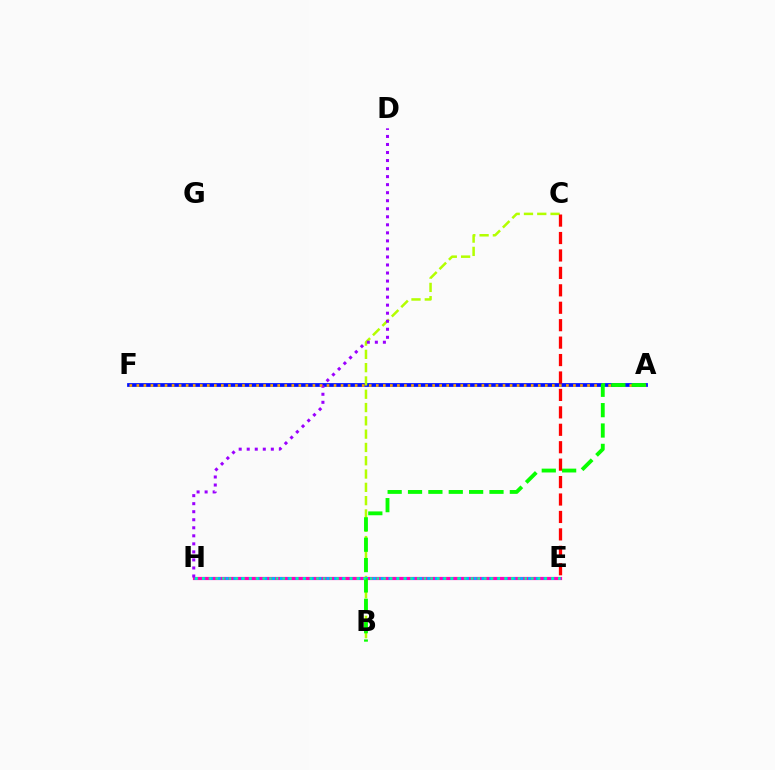{('E', 'H'): [{'color': '#ff00bd', 'line_style': 'solid', 'thickness': 2.3}, {'color': '#00b5ff', 'line_style': 'dotted', 'thickness': 2.11}, {'color': '#00ff9d', 'line_style': 'dotted', 'thickness': 1.82}], ('A', 'F'): [{'color': '#0010ff', 'line_style': 'solid', 'thickness': 2.7}, {'color': '#ffa500', 'line_style': 'dotted', 'thickness': 1.91}], ('B', 'C'): [{'color': '#b3ff00', 'line_style': 'dashed', 'thickness': 1.81}], ('D', 'H'): [{'color': '#9b00ff', 'line_style': 'dotted', 'thickness': 2.18}], ('C', 'E'): [{'color': '#ff0000', 'line_style': 'dashed', 'thickness': 2.37}], ('A', 'B'): [{'color': '#08ff00', 'line_style': 'dashed', 'thickness': 2.77}]}